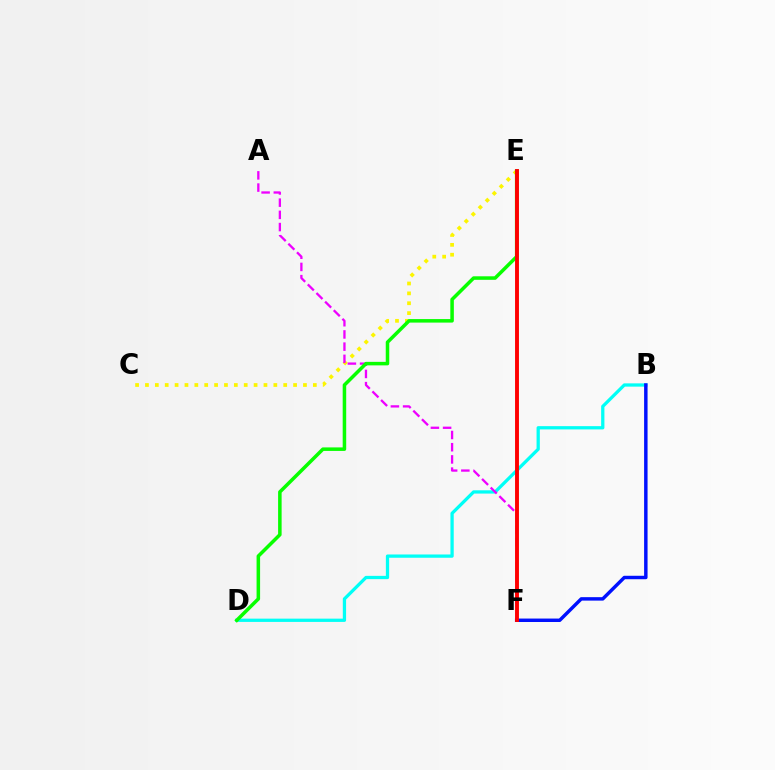{('B', 'D'): [{'color': '#00fff6', 'line_style': 'solid', 'thickness': 2.35}], ('C', 'E'): [{'color': '#fcf500', 'line_style': 'dotted', 'thickness': 2.68}], ('A', 'F'): [{'color': '#ee00ff', 'line_style': 'dashed', 'thickness': 1.66}], ('B', 'F'): [{'color': '#0010ff', 'line_style': 'solid', 'thickness': 2.49}], ('D', 'E'): [{'color': '#08ff00', 'line_style': 'solid', 'thickness': 2.53}], ('E', 'F'): [{'color': '#ff0000', 'line_style': 'solid', 'thickness': 2.8}]}